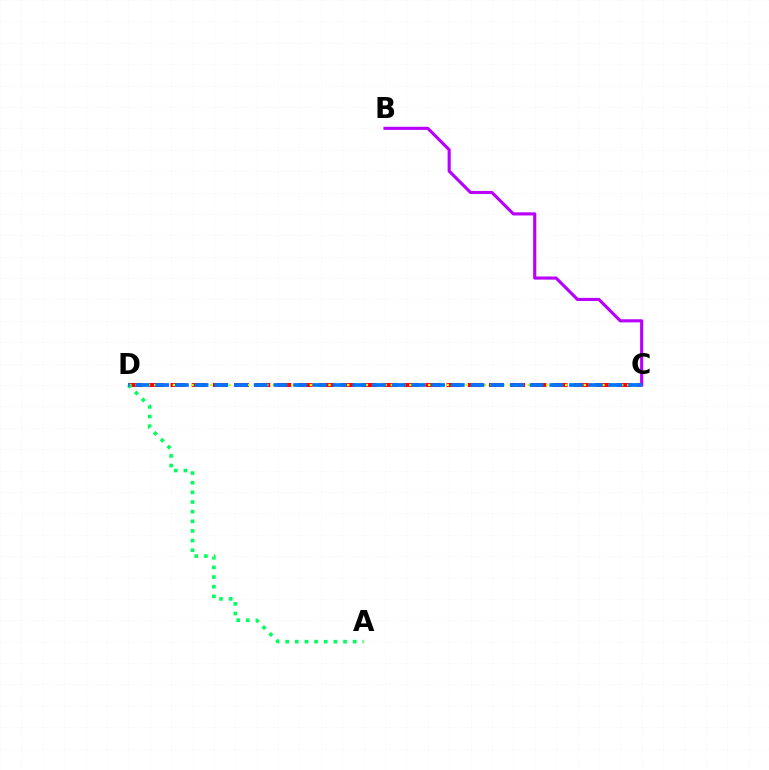{('C', 'D'): [{'color': '#ff0000', 'line_style': 'dashed', 'thickness': 2.88}, {'color': '#d1ff00', 'line_style': 'dotted', 'thickness': 1.69}, {'color': '#0074ff', 'line_style': 'dashed', 'thickness': 2.68}], ('A', 'D'): [{'color': '#00ff5c', 'line_style': 'dotted', 'thickness': 2.62}], ('B', 'C'): [{'color': '#b900ff', 'line_style': 'solid', 'thickness': 2.25}]}